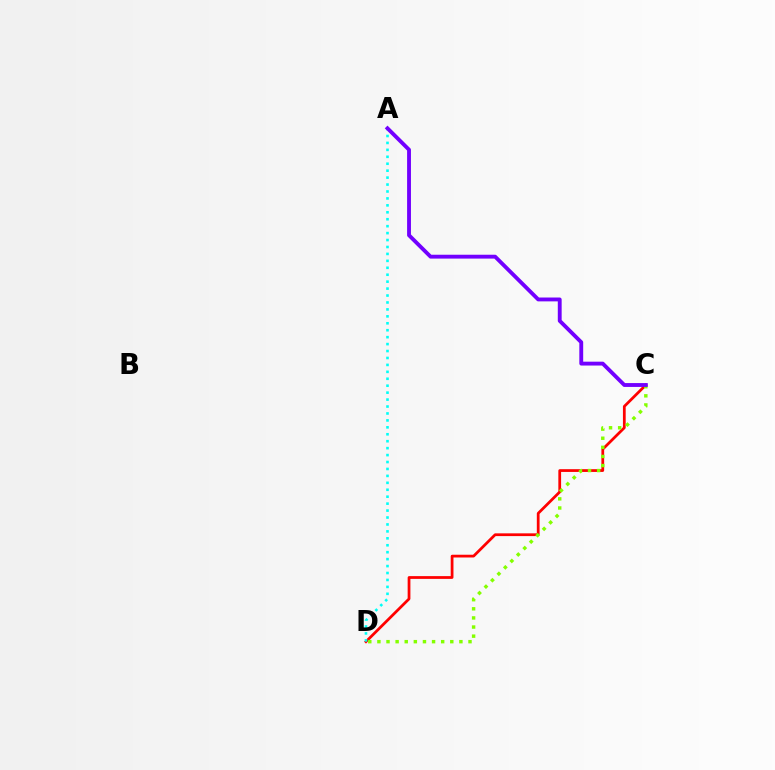{('C', 'D'): [{'color': '#ff0000', 'line_style': 'solid', 'thickness': 1.98}, {'color': '#84ff00', 'line_style': 'dotted', 'thickness': 2.48}], ('A', 'D'): [{'color': '#00fff6', 'line_style': 'dotted', 'thickness': 1.88}], ('A', 'C'): [{'color': '#7200ff', 'line_style': 'solid', 'thickness': 2.78}]}